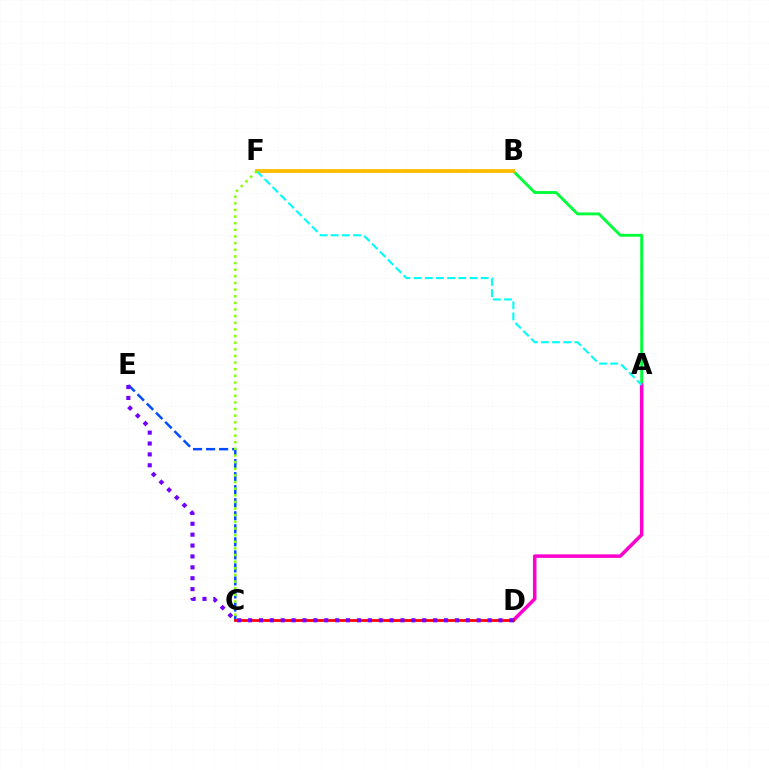{('A', 'B'): [{'color': '#00ff39', 'line_style': 'solid', 'thickness': 2.07}], ('C', 'E'): [{'color': '#004bff', 'line_style': 'dashed', 'thickness': 1.77}], ('A', 'D'): [{'color': '#ff00cf', 'line_style': 'solid', 'thickness': 2.54}], ('B', 'F'): [{'color': '#ffbd00', 'line_style': 'solid', 'thickness': 2.75}], ('A', 'F'): [{'color': '#00fff6', 'line_style': 'dashed', 'thickness': 1.52}], ('C', 'F'): [{'color': '#84ff00', 'line_style': 'dotted', 'thickness': 1.8}], ('C', 'D'): [{'color': '#ff0000', 'line_style': 'solid', 'thickness': 1.99}], ('D', 'E'): [{'color': '#7200ff', 'line_style': 'dotted', 'thickness': 2.96}]}